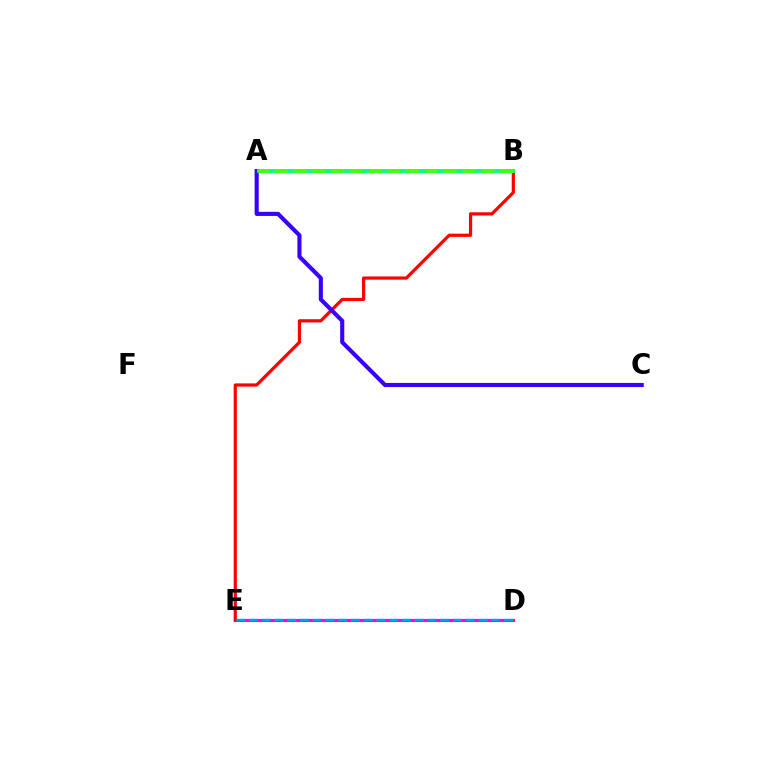{('D', 'E'): [{'color': '#ff00ed', 'line_style': 'solid', 'thickness': 2.22}, {'color': '#009eff', 'line_style': 'dashed', 'thickness': 1.73}], ('B', 'E'): [{'color': '#ff0000', 'line_style': 'solid', 'thickness': 2.31}], ('A', 'B'): [{'color': '#ffd500', 'line_style': 'dotted', 'thickness': 2.36}, {'color': '#00ff86', 'line_style': 'solid', 'thickness': 2.82}, {'color': '#4fff00', 'line_style': 'dashed', 'thickness': 2.54}], ('A', 'C'): [{'color': '#3700ff', 'line_style': 'solid', 'thickness': 2.96}]}